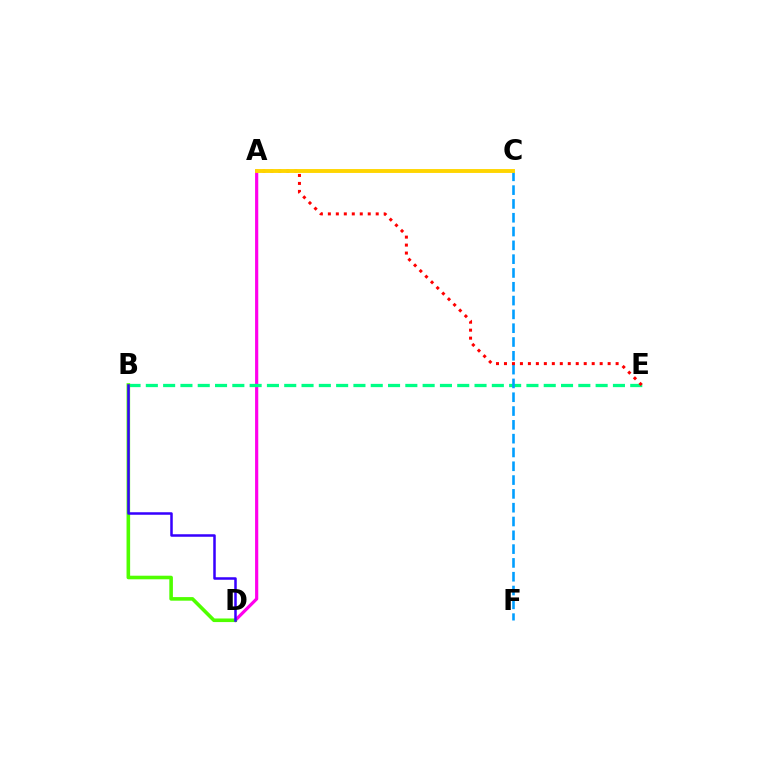{('A', 'D'): [{'color': '#ff00ed', 'line_style': 'solid', 'thickness': 2.29}], ('B', 'E'): [{'color': '#00ff86', 'line_style': 'dashed', 'thickness': 2.35}], ('C', 'F'): [{'color': '#009eff', 'line_style': 'dashed', 'thickness': 1.88}], ('B', 'D'): [{'color': '#4fff00', 'line_style': 'solid', 'thickness': 2.59}, {'color': '#3700ff', 'line_style': 'solid', 'thickness': 1.81}], ('A', 'E'): [{'color': '#ff0000', 'line_style': 'dotted', 'thickness': 2.17}], ('A', 'C'): [{'color': '#ffd500', 'line_style': 'solid', 'thickness': 2.8}]}